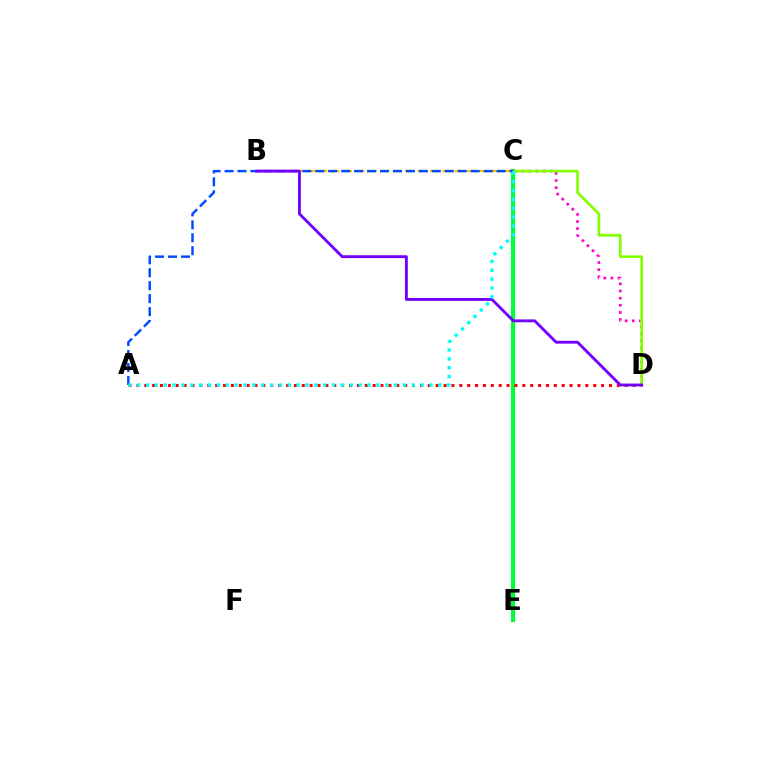{('C', 'E'): [{'color': '#00ff39', 'line_style': 'solid', 'thickness': 2.97}], ('B', 'C'): [{'color': '#ffbd00', 'line_style': 'dashed', 'thickness': 1.68}], ('A', 'D'): [{'color': '#ff0000', 'line_style': 'dotted', 'thickness': 2.14}], ('C', 'D'): [{'color': '#ff00cf', 'line_style': 'dotted', 'thickness': 1.94}, {'color': '#84ff00', 'line_style': 'solid', 'thickness': 1.93}], ('A', 'C'): [{'color': '#004bff', 'line_style': 'dashed', 'thickness': 1.76}, {'color': '#00fff6', 'line_style': 'dotted', 'thickness': 2.41}], ('B', 'D'): [{'color': '#7200ff', 'line_style': 'solid', 'thickness': 2.05}]}